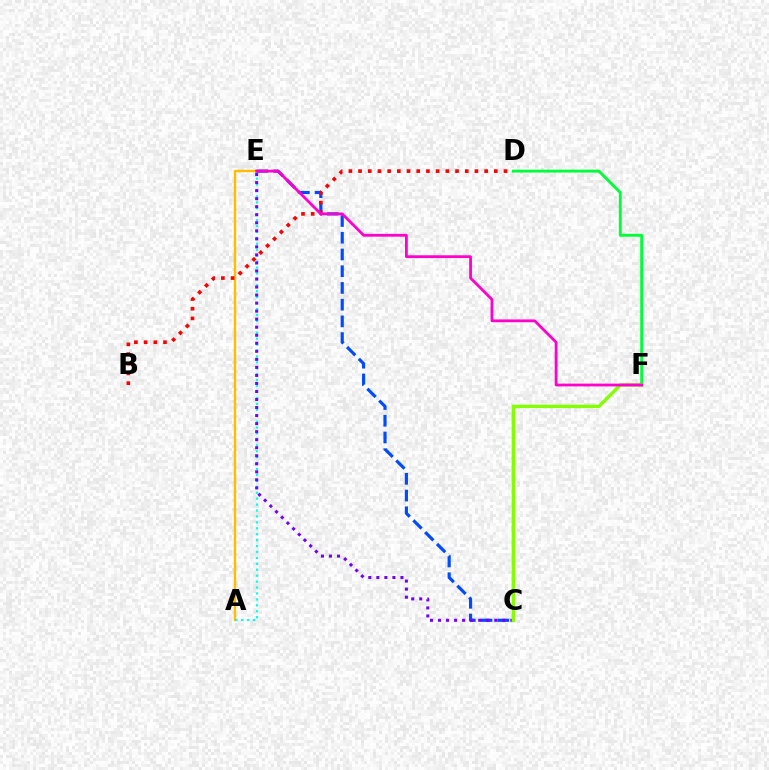{('A', 'E'): [{'color': '#ffbd00', 'line_style': 'solid', 'thickness': 1.71}, {'color': '#00fff6', 'line_style': 'dotted', 'thickness': 1.61}], ('D', 'F'): [{'color': '#00ff39', 'line_style': 'solid', 'thickness': 2.08}], ('C', 'E'): [{'color': '#004bff', 'line_style': 'dashed', 'thickness': 2.27}, {'color': '#7200ff', 'line_style': 'dotted', 'thickness': 2.18}], ('B', 'D'): [{'color': '#ff0000', 'line_style': 'dotted', 'thickness': 2.64}], ('C', 'F'): [{'color': '#84ff00', 'line_style': 'solid', 'thickness': 2.41}], ('E', 'F'): [{'color': '#ff00cf', 'line_style': 'solid', 'thickness': 2.01}]}